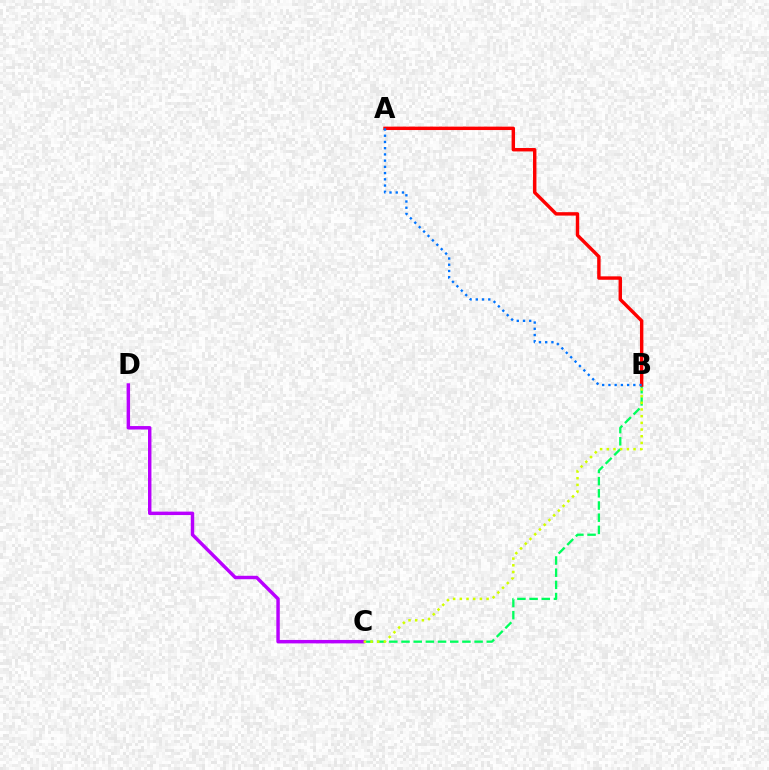{('B', 'C'): [{'color': '#00ff5c', 'line_style': 'dashed', 'thickness': 1.65}, {'color': '#d1ff00', 'line_style': 'dotted', 'thickness': 1.82}], ('A', 'B'): [{'color': '#ff0000', 'line_style': 'solid', 'thickness': 2.46}, {'color': '#0074ff', 'line_style': 'dotted', 'thickness': 1.69}], ('C', 'D'): [{'color': '#b900ff', 'line_style': 'solid', 'thickness': 2.48}]}